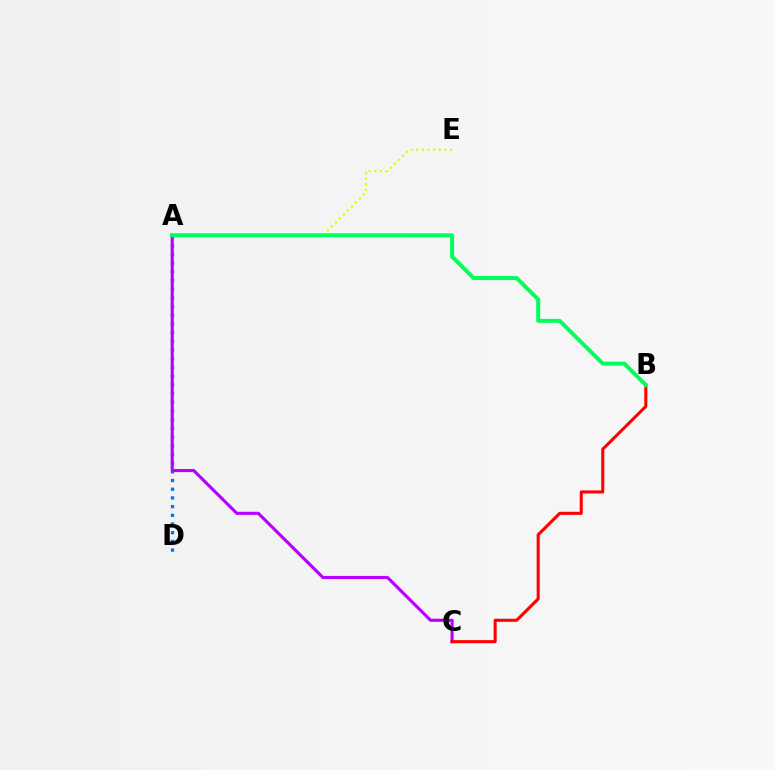{('A', 'D'): [{'color': '#0074ff', 'line_style': 'dotted', 'thickness': 2.36}], ('A', 'C'): [{'color': '#b900ff', 'line_style': 'solid', 'thickness': 2.25}], ('B', 'C'): [{'color': '#ff0000', 'line_style': 'solid', 'thickness': 2.21}], ('A', 'E'): [{'color': '#d1ff00', 'line_style': 'dotted', 'thickness': 1.53}], ('A', 'B'): [{'color': '#00ff5c', 'line_style': 'solid', 'thickness': 2.87}]}